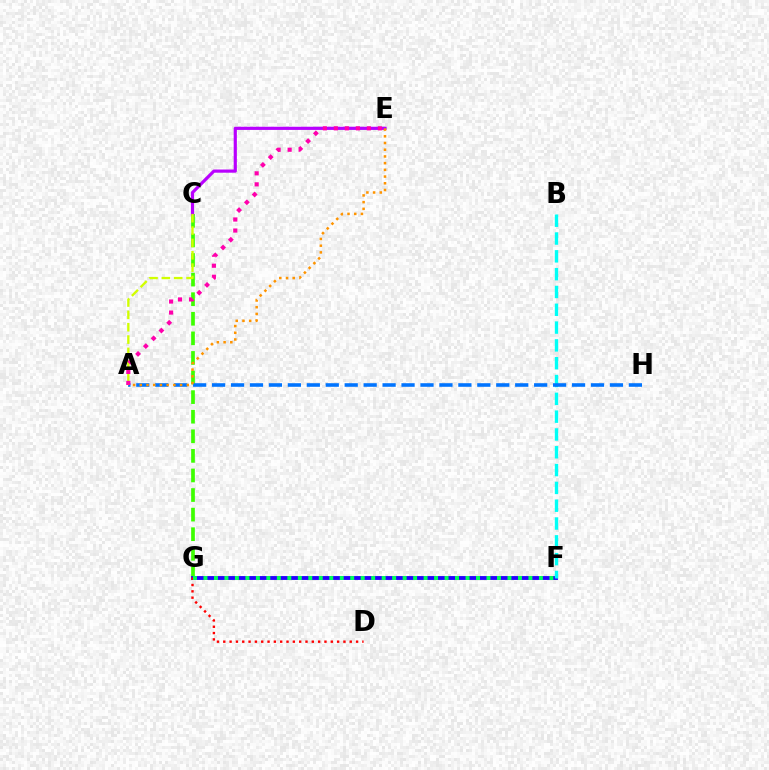{('C', 'G'): [{'color': '#3dff00', 'line_style': 'dashed', 'thickness': 2.66}], ('C', 'E'): [{'color': '#b900ff', 'line_style': 'solid', 'thickness': 2.29}], ('A', 'C'): [{'color': '#d1ff00', 'line_style': 'dashed', 'thickness': 1.68}], ('F', 'G'): [{'color': '#2500ff', 'line_style': 'solid', 'thickness': 2.78}, {'color': '#00ff5c', 'line_style': 'dotted', 'thickness': 2.85}], ('B', 'F'): [{'color': '#00fff6', 'line_style': 'dashed', 'thickness': 2.42}], ('D', 'G'): [{'color': '#ff0000', 'line_style': 'dotted', 'thickness': 1.72}], ('A', 'H'): [{'color': '#0074ff', 'line_style': 'dashed', 'thickness': 2.57}], ('A', 'E'): [{'color': '#ff00ac', 'line_style': 'dotted', 'thickness': 2.99}, {'color': '#ff9400', 'line_style': 'dotted', 'thickness': 1.82}]}